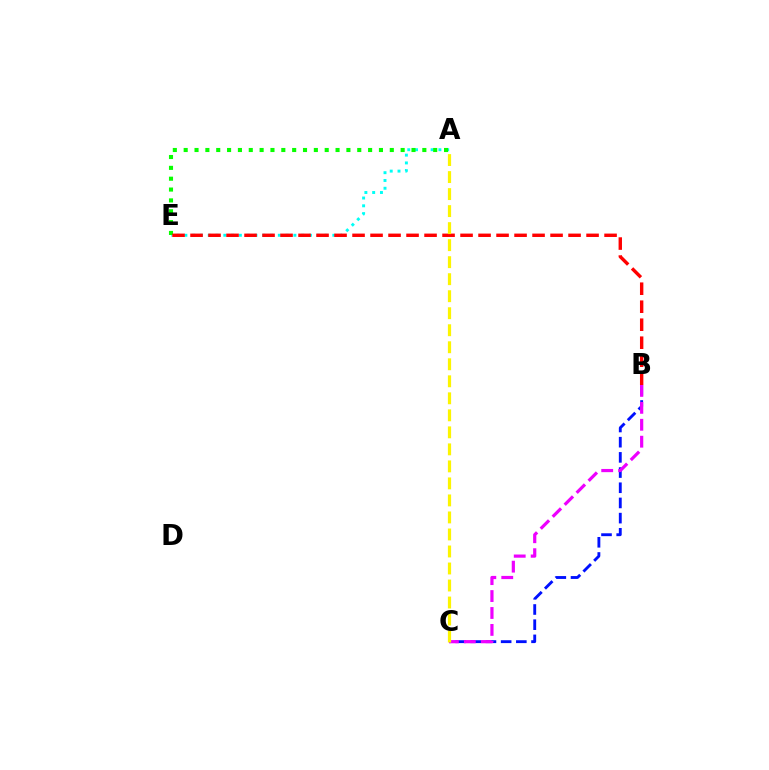{('A', 'E'): [{'color': '#00fff6', 'line_style': 'dotted', 'thickness': 2.12}, {'color': '#08ff00', 'line_style': 'dotted', 'thickness': 2.95}], ('B', 'C'): [{'color': '#0010ff', 'line_style': 'dashed', 'thickness': 2.06}, {'color': '#ee00ff', 'line_style': 'dashed', 'thickness': 2.3}], ('B', 'E'): [{'color': '#ff0000', 'line_style': 'dashed', 'thickness': 2.45}], ('A', 'C'): [{'color': '#fcf500', 'line_style': 'dashed', 'thickness': 2.31}]}